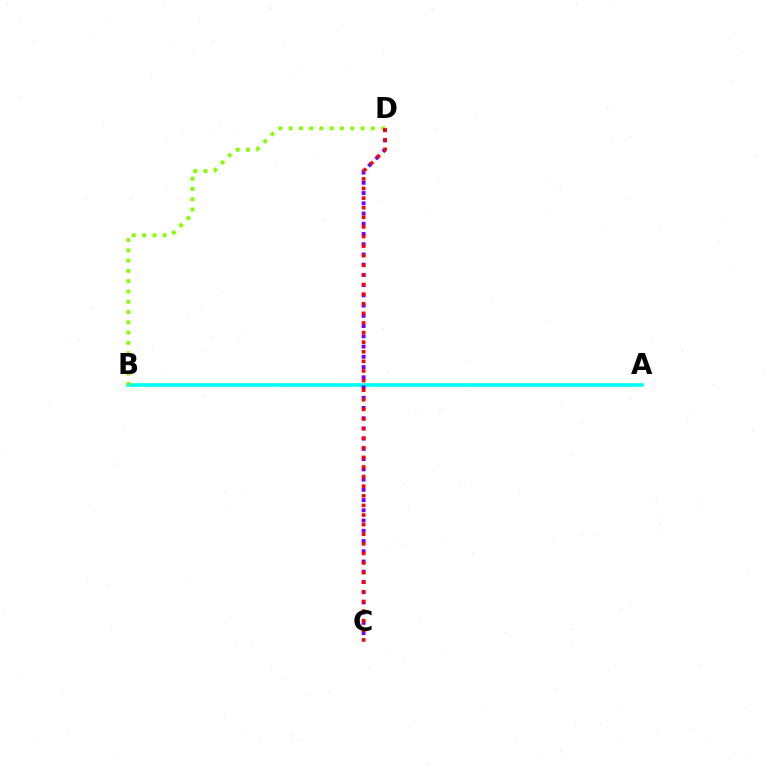{('A', 'B'): [{'color': '#00fff6', 'line_style': 'solid', 'thickness': 2.61}], ('B', 'D'): [{'color': '#84ff00', 'line_style': 'dotted', 'thickness': 2.79}], ('C', 'D'): [{'color': '#7200ff', 'line_style': 'dotted', 'thickness': 2.78}, {'color': '#ff0000', 'line_style': 'dotted', 'thickness': 2.61}]}